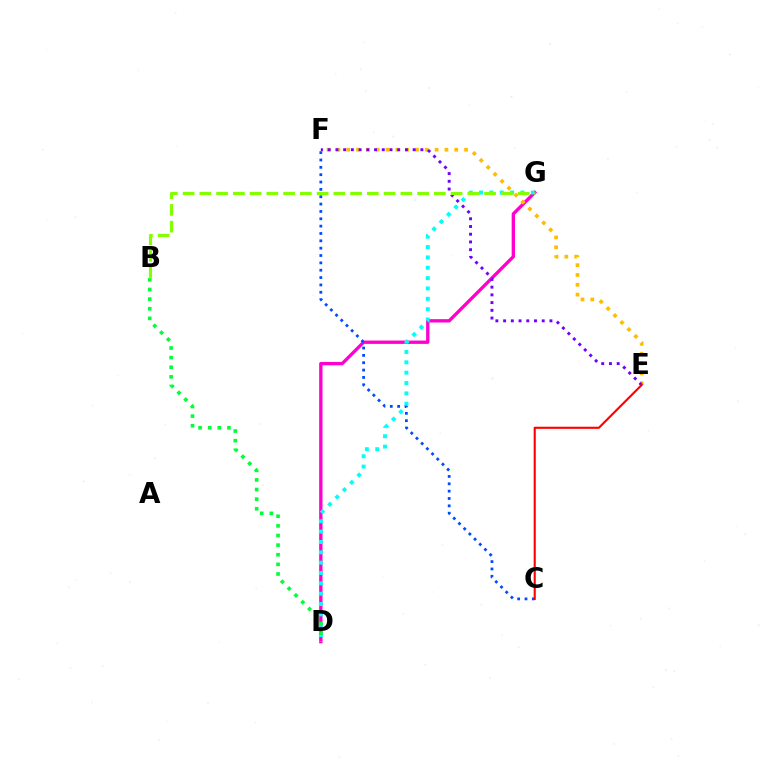{('D', 'G'): [{'color': '#ff00cf', 'line_style': 'solid', 'thickness': 2.41}, {'color': '#00fff6', 'line_style': 'dotted', 'thickness': 2.81}], ('C', 'F'): [{'color': '#004bff', 'line_style': 'dotted', 'thickness': 2.0}], ('E', 'F'): [{'color': '#ffbd00', 'line_style': 'dotted', 'thickness': 2.67}, {'color': '#7200ff', 'line_style': 'dotted', 'thickness': 2.1}], ('B', 'D'): [{'color': '#00ff39', 'line_style': 'dotted', 'thickness': 2.61}], ('C', 'E'): [{'color': '#ff0000', 'line_style': 'solid', 'thickness': 1.53}], ('B', 'G'): [{'color': '#84ff00', 'line_style': 'dashed', 'thickness': 2.28}]}